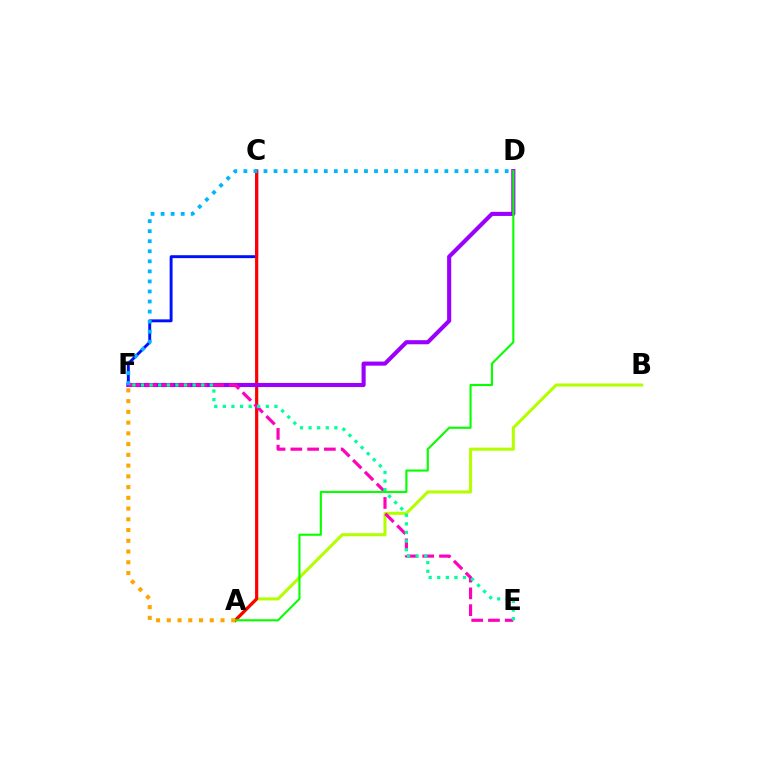{('A', 'B'): [{'color': '#b3ff00', 'line_style': 'solid', 'thickness': 2.2}], ('C', 'F'): [{'color': '#0010ff', 'line_style': 'solid', 'thickness': 2.1}], ('A', 'C'): [{'color': '#ff0000', 'line_style': 'solid', 'thickness': 2.3}], ('D', 'F'): [{'color': '#9b00ff', 'line_style': 'solid', 'thickness': 2.95}, {'color': '#00b5ff', 'line_style': 'dotted', 'thickness': 2.73}], ('E', 'F'): [{'color': '#ff00bd', 'line_style': 'dashed', 'thickness': 2.28}, {'color': '#00ff9d', 'line_style': 'dotted', 'thickness': 2.34}], ('A', 'D'): [{'color': '#08ff00', 'line_style': 'solid', 'thickness': 1.53}], ('A', 'F'): [{'color': '#ffa500', 'line_style': 'dotted', 'thickness': 2.92}]}